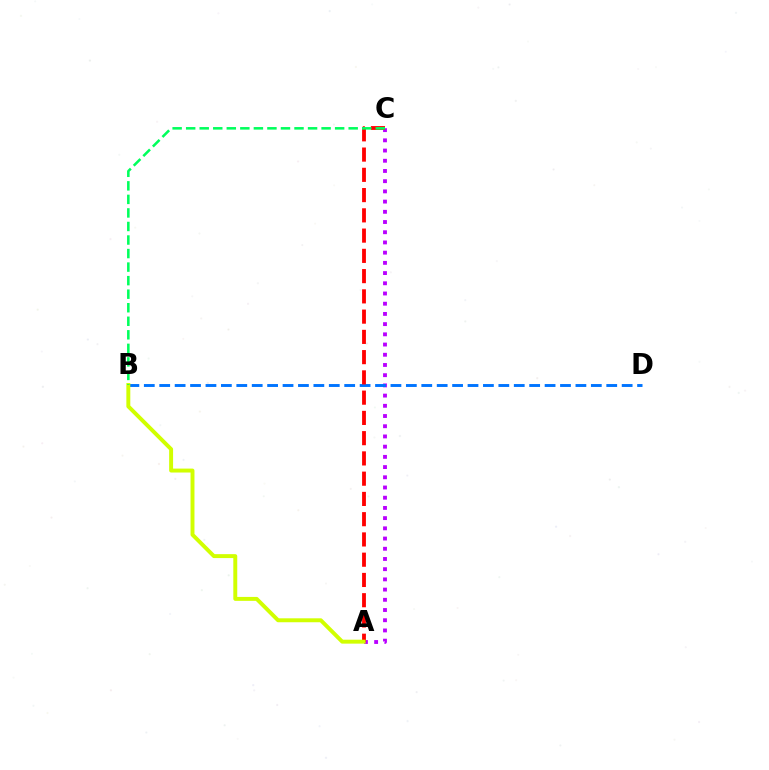{('A', 'C'): [{'color': '#b900ff', 'line_style': 'dotted', 'thickness': 2.77}, {'color': '#ff0000', 'line_style': 'dashed', 'thickness': 2.75}], ('B', 'D'): [{'color': '#0074ff', 'line_style': 'dashed', 'thickness': 2.09}], ('A', 'B'): [{'color': '#d1ff00', 'line_style': 'solid', 'thickness': 2.83}], ('B', 'C'): [{'color': '#00ff5c', 'line_style': 'dashed', 'thickness': 1.84}]}